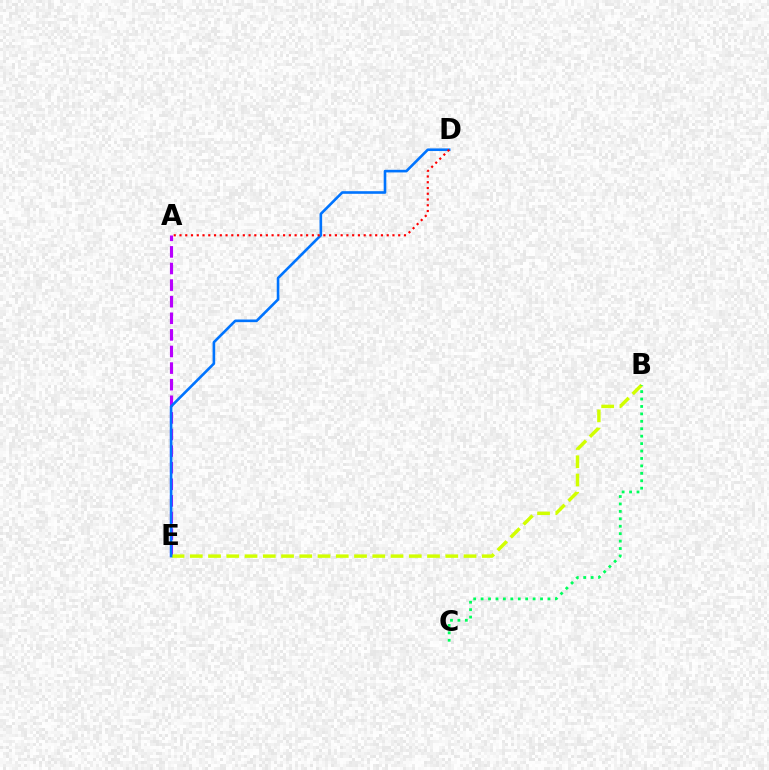{('A', 'E'): [{'color': '#b900ff', 'line_style': 'dashed', 'thickness': 2.26}], ('B', 'E'): [{'color': '#d1ff00', 'line_style': 'dashed', 'thickness': 2.48}], ('B', 'C'): [{'color': '#00ff5c', 'line_style': 'dotted', 'thickness': 2.02}], ('D', 'E'): [{'color': '#0074ff', 'line_style': 'solid', 'thickness': 1.89}], ('A', 'D'): [{'color': '#ff0000', 'line_style': 'dotted', 'thickness': 1.56}]}